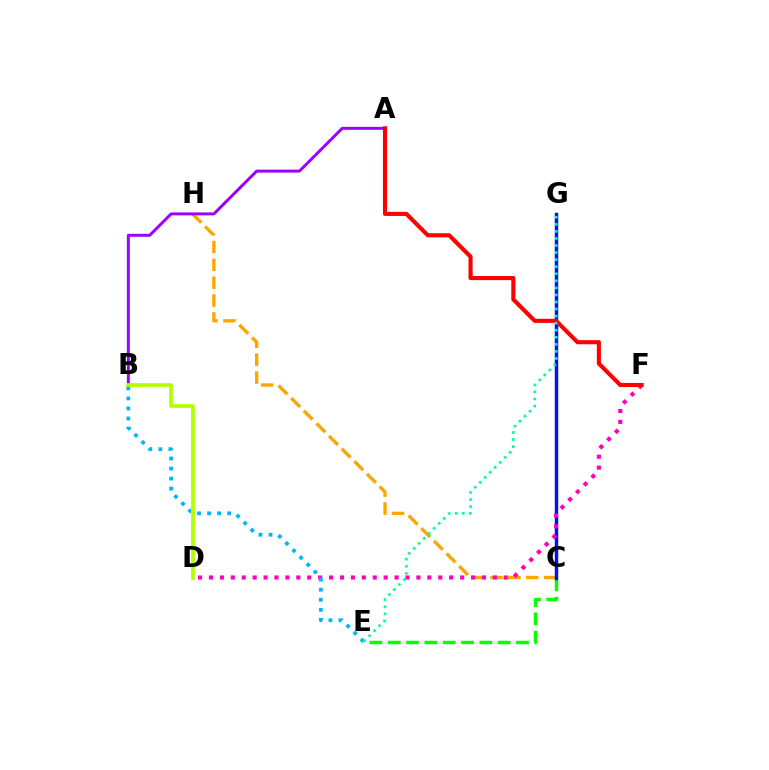{('C', 'H'): [{'color': '#ffa500', 'line_style': 'dashed', 'thickness': 2.43}], ('A', 'B'): [{'color': '#9b00ff', 'line_style': 'solid', 'thickness': 2.13}], ('C', 'E'): [{'color': '#08ff00', 'line_style': 'dashed', 'thickness': 2.49}], ('C', 'G'): [{'color': '#0010ff', 'line_style': 'solid', 'thickness': 2.47}], ('D', 'F'): [{'color': '#ff00bd', 'line_style': 'dotted', 'thickness': 2.97}], ('B', 'E'): [{'color': '#00b5ff', 'line_style': 'dotted', 'thickness': 2.73}], ('A', 'F'): [{'color': '#ff0000', 'line_style': 'solid', 'thickness': 2.96}], ('E', 'G'): [{'color': '#00ff9d', 'line_style': 'dotted', 'thickness': 1.92}], ('B', 'D'): [{'color': '#b3ff00', 'line_style': 'solid', 'thickness': 2.67}]}